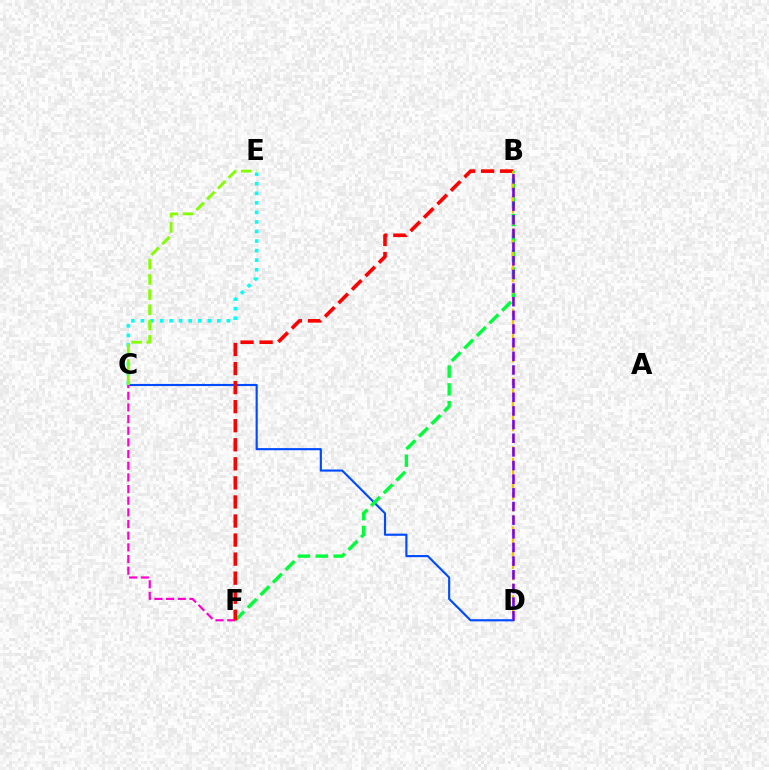{('C', 'D'): [{'color': '#004bff', 'line_style': 'solid', 'thickness': 1.54}], ('B', 'F'): [{'color': '#00ff39', 'line_style': 'dashed', 'thickness': 2.42}, {'color': '#ff0000', 'line_style': 'dashed', 'thickness': 2.59}], ('C', 'E'): [{'color': '#00fff6', 'line_style': 'dotted', 'thickness': 2.6}, {'color': '#84ff00', 'line_style': 'dashed', 'thickness': 2.07}], ('C', 'F'): [{'color': '#ff00cf', 'line_style': 'dashed', 'thickness': 1.58}], ('B', 'D'): [{'color': '#ffbd00', 'line_style': 'dashed', 'thickness': 1.56}, {'color': '#7200ff', 'line_style': 'dashed', 'thickness': 1.85}]}